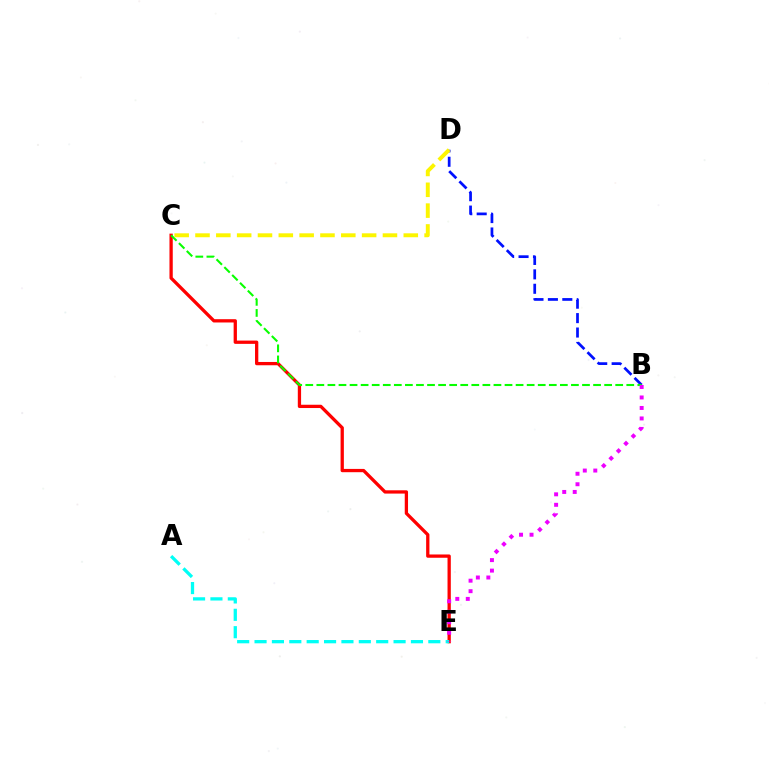{('B', 'D'): [{'color': '#0010ff', 'line_style': 'dashed', 'thickness': 1.96}], ('C', 'E'): [{'color': '#ff0000', 'line_style': 'solid', 'thickness': 2.36}], ('A', 'E'): [{'color': '#00fff6', 'line_style': 'dashed', 'thickness': 2.36}], ('B', 'C'): [{'color': '#08ff00', 'line_style': 'dashed', 'thickness': 1.5}], ('B', 'E'): [{'color': '#ee00ff', 'line_style': 'dotted', 'thickness': 2.85}], ('C', 'D'): [{'color': '#fcf500', 'line_style': 'dashed', 'thickness': 2.83}]}